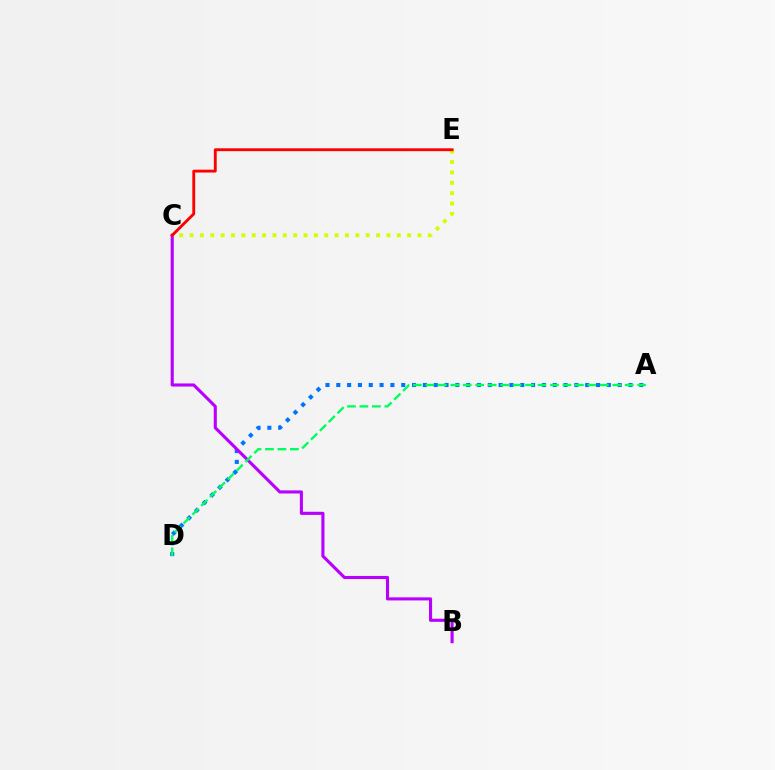{('A', 'D'): [{'color': '#0074ff', 'line_style': 'dotted', 'thickness': 2.94}, {'color': '#00ff5c', 'line_style': 'dashed', 'thickness': 1.69}], ('B', 'C'): [{'color': '#b900ff', 'line_style': 'solid', 'thickness': 2.23}], ('C', 'E'): [{'color': '#d1ff00', 'line_style': 'dotted', 'thickness': 2.82}, {'color': '#ff0000', 'line_style': 'solid', 'thickness': 2.06}]}